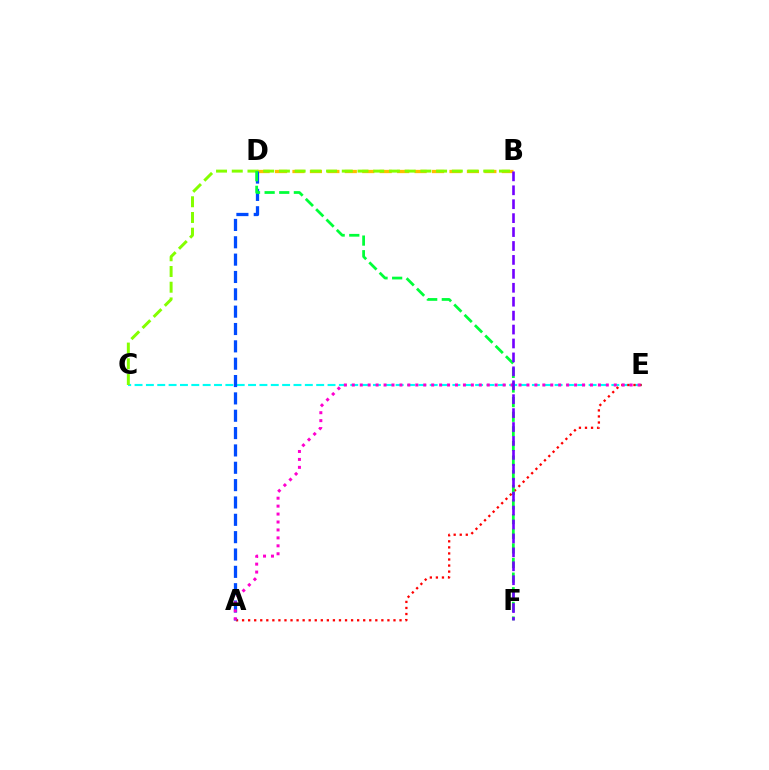{('B', 'D'): [{'color': '#ffbd00', 'line_style': 'dashed', 'thickness': 2.37}], ('C', 'E'): [{'color': '#00fff6', 'line_style': 'dashed', 'thickness': 1.54}], ('A', 'E'): [{'color': '#ff0000', 'line_style': 'dotted', 'thickness': 1.65}, {'color': '#ff00cf', 'line_style': 'dotted', 'thickness': 2.16}], ('B', 'C'): [{'color': '#84ff00', 'line_style': 'dashed', 'thickness': 2.14}], ('A', 'D'): [{'color': '#004bff', 'line_style': 'dashed', 'thickness': 2.36}], ('D', 'F'): [{'color': '#00ff39', 'line_style': 'dashed', 'thickness': 1.99}], ('B', 'F'): [{'color': '#7200ff', 'line_style': 'dashed', 'thickness': 1.89}]}